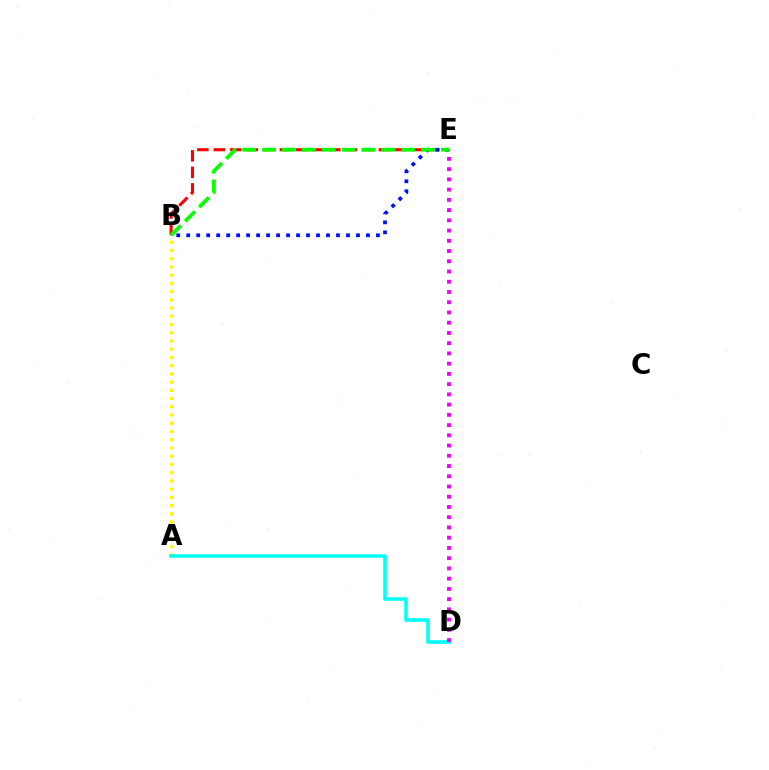{('A', 'B'): [{'color': '#fcf500', 'line_style': 'dotted', 'thickness': 2.24}], ('A', 'D'): [{'color': '#00fff6', 'line_style': 'solid', 'thickness': 2.56}], ('D', 'E'): [{'color': '#ee00ff', 'line_style': 'dotted', 'thickness': 2.78}], ('B', 'E'): [{'color': '#ff0000', 'line_style': 'dashed', 'thickness': 2.24}, {'color': '#0010ff', 'line_style': 'dotted', 'thickness': 2.71}, {'color': '#08ff00', 'line_style': 'dashed', 'thickness': 2.7}]}